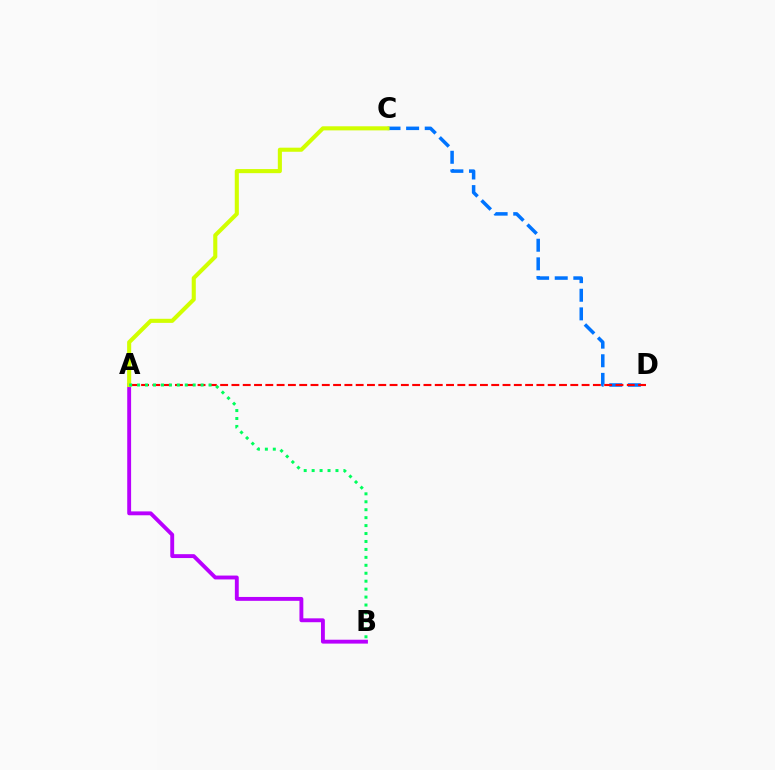{('C', 'D'): [{'color': '#0074ff', 'line_style': 'dashed', 'thickness': 2.53}], ('A', 'B'): [{'color': '#b900ff', 'line_style': 'solid', 'thickness': 2.79}, {'color': '#00ff5c', 'line_style': 'dotted', 'thickness': 2.16}], ('A', 'C'): [{'color': '#d1ff00', 'line_style': 'solid', 'thickness': 2.94}], ('A', 'D'): [{'color': '#ff0000', 'line_style': 'dashed', 'thickness': 1.53}]}